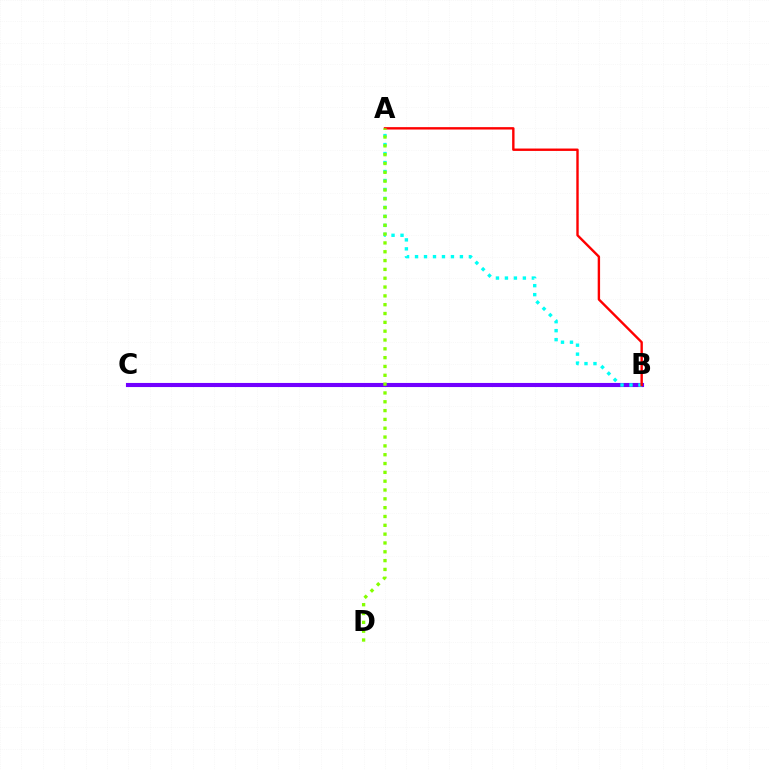{('B', 'C'): [{'color': '#7200ff', 'line_style': 'solid', 'thickness': 2.95}], ('A', 'B'): [{'color': '#00fff6', 'line_style': 'dotted', 'thickness': 2.44}, {'color': '#ff0000', 'line_style': 'solid', 'thickness': 1.72}], ('A', 'D'): [{'color': '#84ff00', 'line_style': 'dotted', 'thickness': 2.4}]}